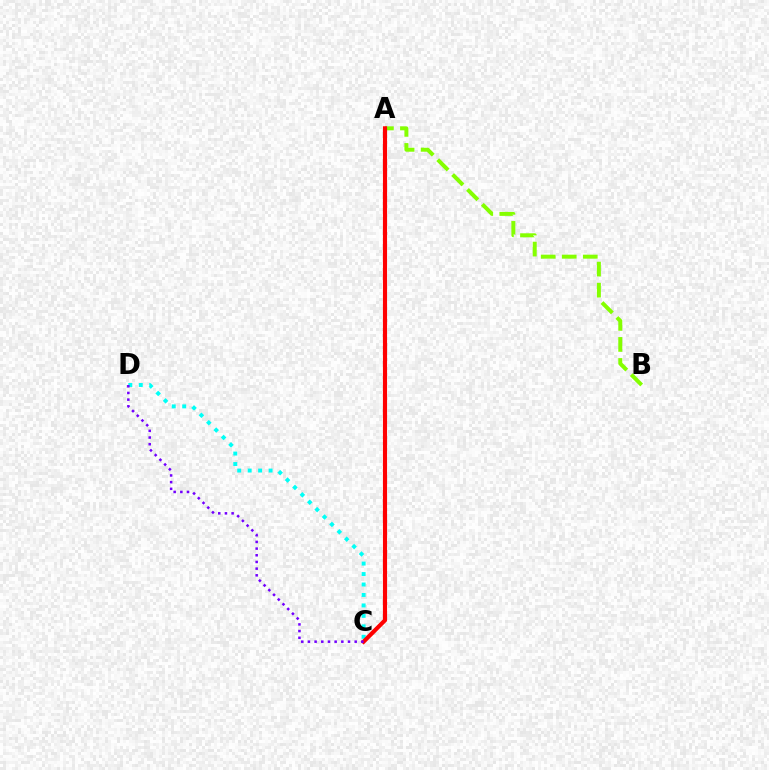{('C', 'D'): [{'color': '#00fff6', 'line_style': 'dotted', 'thickness': 2.84}, {'color': '#7200ff', 'line_style': 'dotted', 'thickness': 1.82}], ('A', 'B'): [{'color': '#84ff00', 'line_style': 'dashed', 'thickness': 2.86}], ('A', 'C'): [{'color': '#ff0000', 'line_style': 'solid', 'thickness': 2.98}]}